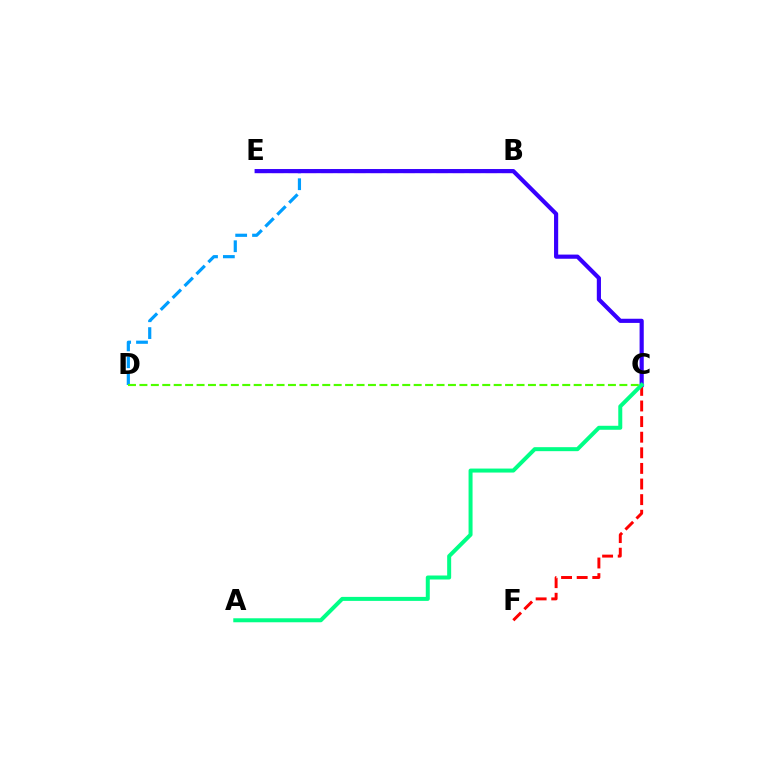{('B', 'D'): [{'color': '#009eff', 'line_style': 'dashed', 'thickness': 2.29}], ('C', 'F'): [{'color': '#ff0000', 'line_style': 'dashed', 'thickness': 2.12}], ('B', 'E'): [{'color': '#ffd500', 'line_style': 'dashed', 'thickness': 1.83}, {'color': '#ff00ed', 'line_style': 'dashed', 'thickness': 2.23}], ('C', 'E'): [{'color': '#3700ff', 'line_style': 'solid', 'thickness': 3.0}], ('A', 'C'): [{'color': '#00ff86', 'line_style': 'solid', 'thickness': 2.88}], ('C', 'D'): [{'color': '#4fff00', 'line_style': 'dashed', 'thickness': 1.55}]}